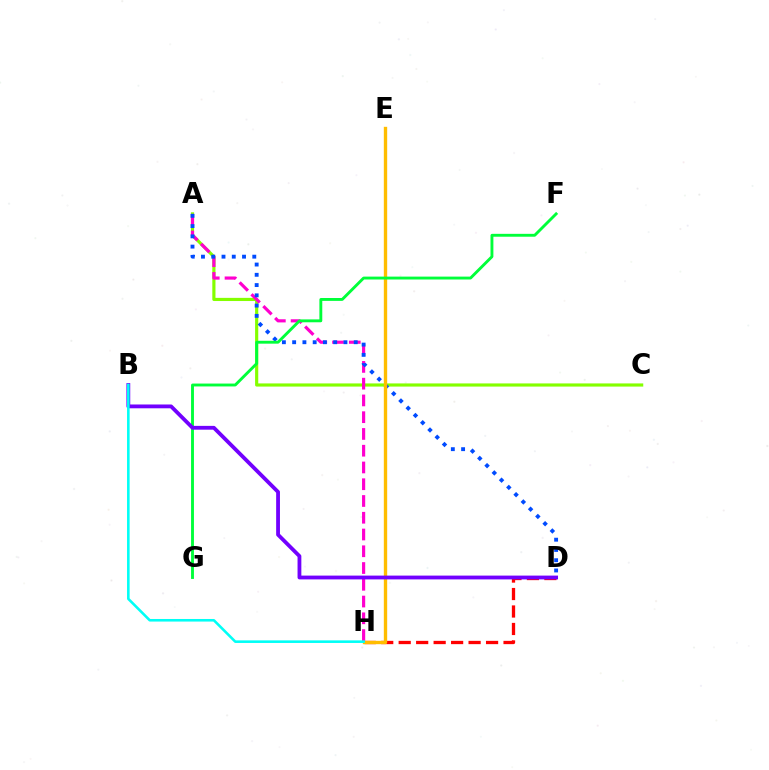{('A', 'C'): [{'color': '#84ff00', 'line_style': 'solid', 'thickness': 2.28}], ('A', 'H'): [{'color': '#ff00cf', 'line_style': 'dashed', 'thickness': 2.28}], ('D', 'H'): [{'color': '#ff0000', 'line_style': 'dashed', 'thickness': 2.37}], ('A', 'D'): [{'color': '#004bff', 'line_style': 'dotted', 'thickness': 2.79}], ('E', 'H'): [{'color': '#ffbd00', 'line_style': 'solid', 'thickness': 2.42}], ('F', 'G'): [{'color': '#00ff39', 'line_style': 'solid', 'thickness': 2.08}], ('B', 'D'): [{'color': '#7200ff', 'line_style': 'solid', 'thickness': 2.74}], ('B', 'H'): [{'color': '#00fff6', 'line_style': 'solid', 'thickness': 1.86}]}